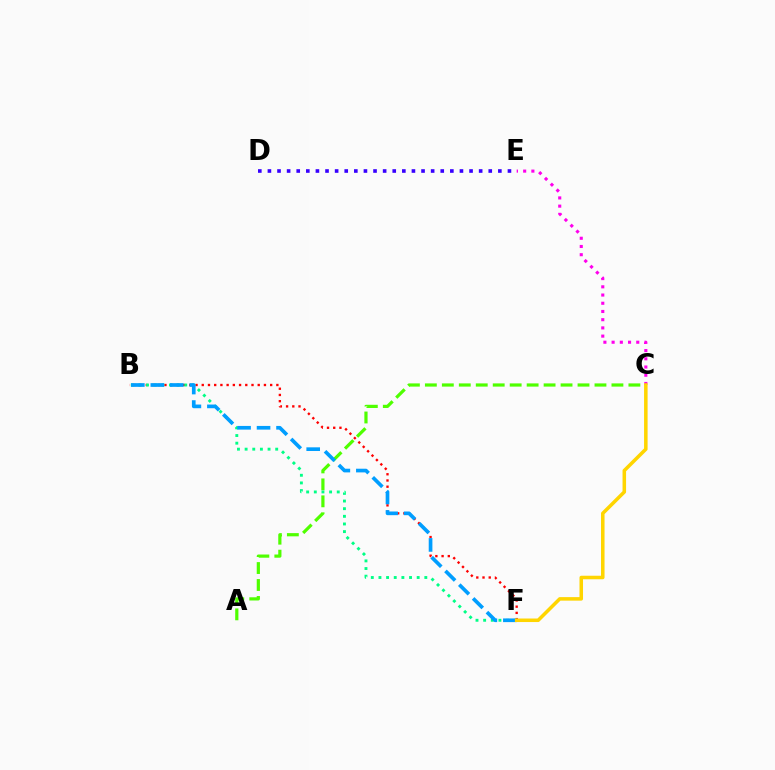{('A', 'C'): [{'color': '#4fff00', 'line_style': 'dashed', 'thickness': 2.3}], ('C', 'E'): [{'color': '#ff00ed', 'line_style': 'dotted', 'thickness': 2.23}], ('B', 'F'): [{'color': '#ff0000', 'line_style': 'dotted', 'thickness': 1.69}, {'color': '#00ff86', 'line_style': 'dotted', 'thickness': 2.08}, {'color': '#009eff', 'line_style': 'dashed', 'thickness': 2.65}], ('D', 'E'): [{'color': '#3700ff', 'line_style': 'dotted', 'thickness': 2.61}], ('C', 'F'): [{'color': '#ffd500', 'line_style': 'solid', 'thickness': 2.54}]}